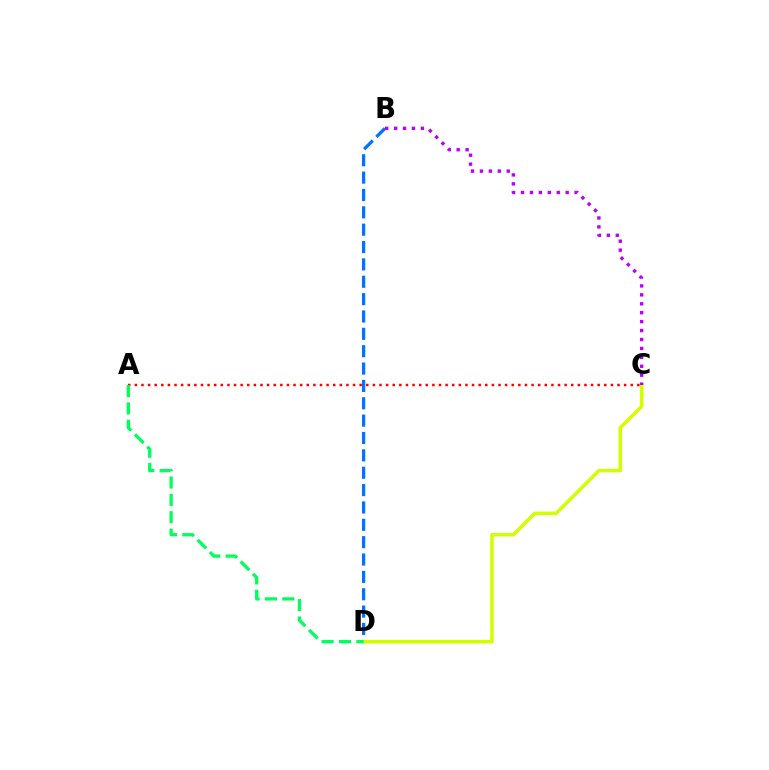{('B', 'D'): [{'color': '#0074ff', 'line_style': 'dashed', 'thickness': 2.36}], ('C', 'D'): [{'color': '#d1ff00', 'line_style': 'solid', 'thickness': 2.53}], ('A', 'C'): [{'color': '#ff0000', 'line_style': 'dotted', 'thickness': 1.8}], ('A', 'D'): [{'color': '#00ff5c', 'line_style': 'dashed', 'thickness': 2.36}], ('B', 'C'): [{'color': '#b900ff', 'line_style': 'dotted', 'thickness': 2.43}]}